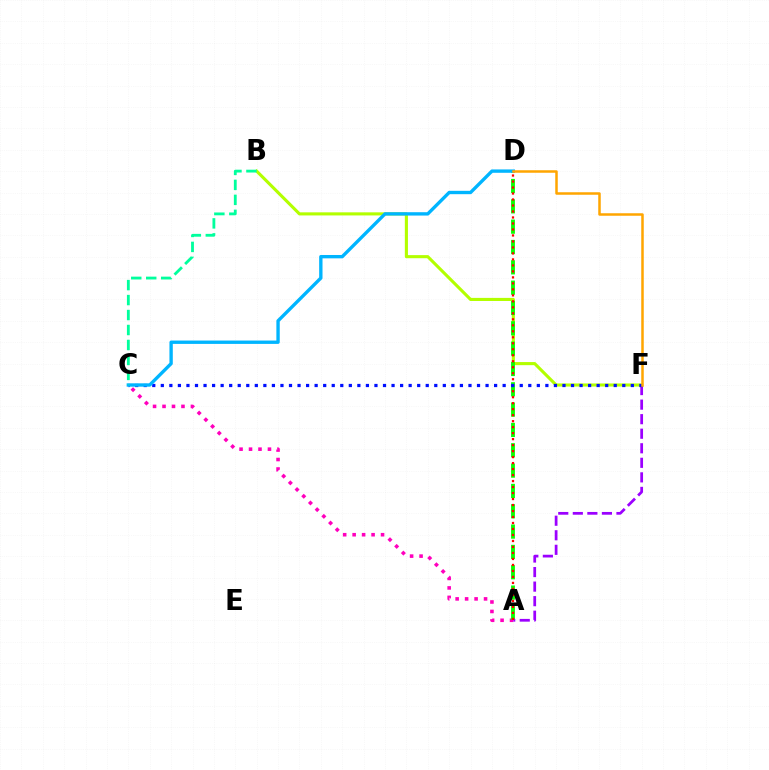{('A', 'C'): [{'color': '#ff00bd', 'line_style': 'dotted', 'thickness': 2.57}], ('B', 'F'): [{'color': '#b3ff00', 'line_style': 'solid', 'thickness': 2.23}], ('A', 'D'): [{'color': '#08ff00', 'line_style': 'dashed', 'thickness': 2.76}, {'color': '#ff0000', 'line_style': 'dotted', 'thickness': 1.63}], ('A', 'F'): [{'color': '#9b00ff', 'line_style': 'dashed', 'thickness': 1.98}], ('C', 'F'): [{'color': '#0010ff', 'line_style': 'dotted', 'thickness': 2.32}], ('C', 'D'): [{'color': '#00b5ff', 'line_style': 'solid', 'thickness': 2.42}], ('B', 'C'): [{'color': '#00ff9d', 'line_style': 'dashed', 'thickness': 2.03}], ('D', 'F'): [{'color': '#ffa500', 'line_style': 'solid', 'thickness': 1.81}]}